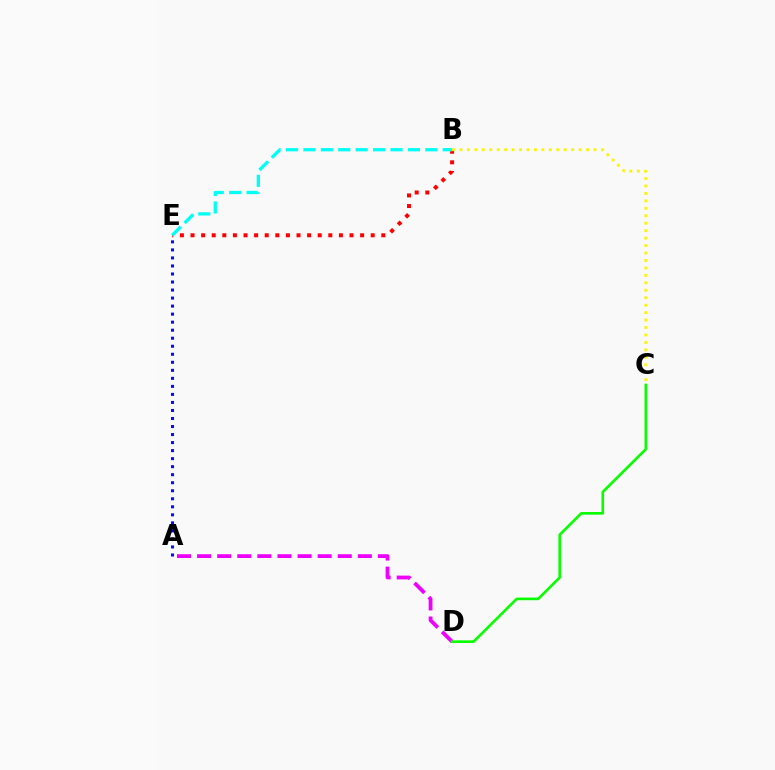{('B', 'E'): [{'color': '#ff0000', 'line_style': 'dotted', 'thickness': 2.88}, {'color': '#00fff6', 'line_style': 'dashed', 'thickness': 2.37}], ('A', 'E'): [{'color': '#0010ff', 'line_style': 'dotted', 'thickness': 2.18}], ('A', 'D'): [{'color': '#ee00ff', 'line_style': 'dashed', 'thickness': 2.73}], ('B', 'C'): [{'color': '#fcf500', 'line_style': 'dotted', 'thickness': 2.02}], ('C', 'D'): [{'color': '#08ff00', 'line_style': 'solid', 'thickness': 1.9}]}